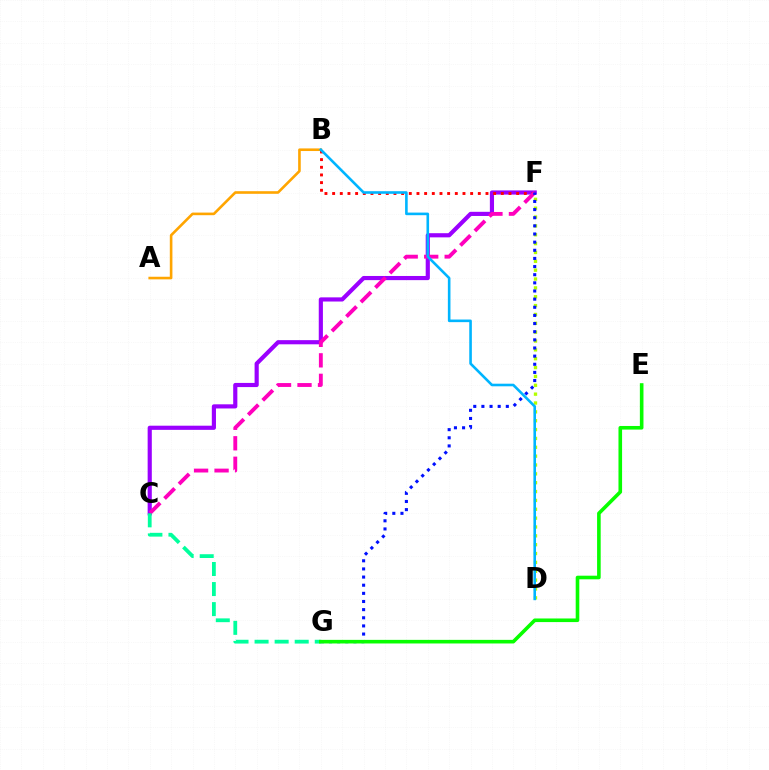{('C', 'F'): [{'color': '#9b00ff', 'line_style': 'solid', 'thickness': 2.99}, {'color': '#ff00bd', 'line_style': 'dashed', 'thickness': 2.78}], ('D', 'F'): [{'color': '#b3ff00', 'line_style': 'dotted', 'thickness': 2.41}], ('B', 'F'): [{'color': '#ff0000', 'line_style': 'dotted', 'thickness': 2.08}], ('A', 'B'): [{'color': '#ffa500', 'line_style': 'solid', 'thickness': 1.88}], ('C', 'G'): [{'color': '#00ff9d', 'line_style': 'dashed', 'thickness': 2.73}], ('F', 'G'): [{'color': '#0010ff', 'line_style': 'dotted', 'thickness': 2.21}], ('B', 'D'): [{'color': '#00b5ff', 'line_style': 'solid', 'thickness': 1.88}], ('E', 'G'): [{'color': '#08ff00', 'line_style': 'solid', 'thickness': 2.6}]}